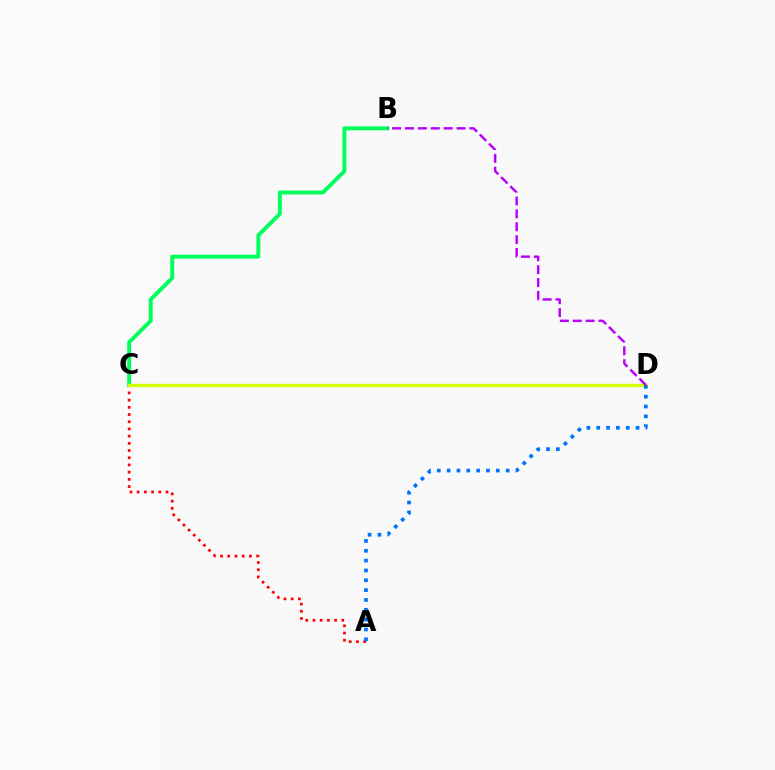{('B', 'C'): [{'color': '#00ff5c', 'line_style': 'solid', 'thickness': 2.81}], ('A', 'C'): [{'color': '#ff0000', 'line_style': 'dotted', 'thickness': 1.96}], ('C', 'D'): [{'color': '#d1ff00', 'line_style': 'solid', 'thickness': 2.39}], ('A', 'D'): [{'color': '#0074ff', 'line_style': 'dotted', 'thickness': 2.67}], ('B', 'D'): [{'color': '#b900ff', 'line_style': 'dashed', 'thickness': 1.75}]}